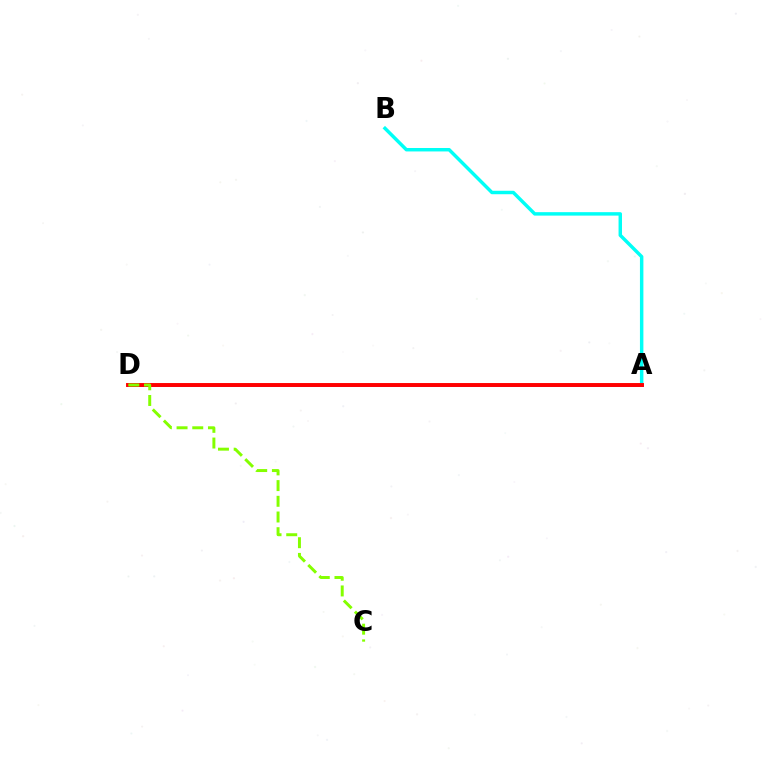{('A', 'B'): [{'color': '#00fff6', 'line_style': 'solid', 'thickness': 2.48}], ('A', 'D'): [{'color': '#7200ff', 'line_style': 'solid', 'thickness': 1.88}, {'color': '#ff0000', 'line_style': 'solid', 'thickness': 2.82}], ('C', 'D'): [{'color': '#84ff00', 'line_style': 'dashed', 'thickness': 2.13}]}